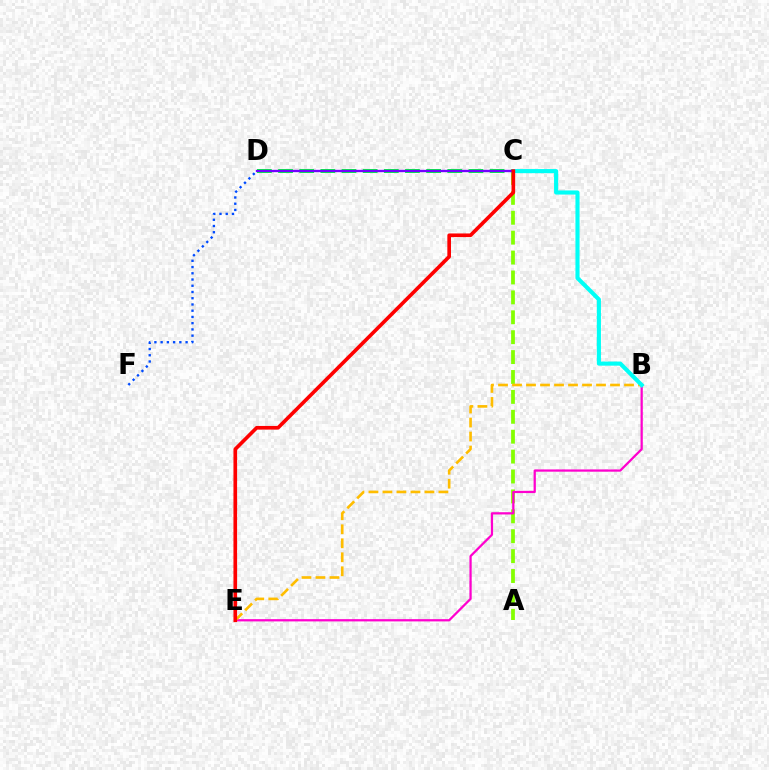{('A', 'C'): [{'color': '#84ff00', 'line_style': 'dashed', 'thickness': 2.7}], ('B', 'E'): [{'color': '#ff00cf', 'line_style': 'solid', 'thickness': 1.62}, {'color': '#ffbd00', 'line_style': 'dashed', 'thickness': 1.9}], ('C', 'D'): [{'color': '#00ff39', 'line_style': 'dashed', 'thickness': 2.87}, {'color': '#7200ff', 'line_style': 'solid', 'thickness': 1.68}], ('B', 'C'): [{'color': '#00fff6', 'line_style': 'solid', 'thickness': 2.96}], ('D', 'F'): [{'color': '#004bff', 'line_style': 'dotted', 'thickness': 1.69}], ('C', 'E'): [{'color': '#ff0000', 'line_style': 'solid', 'thickness': 2.63}]}